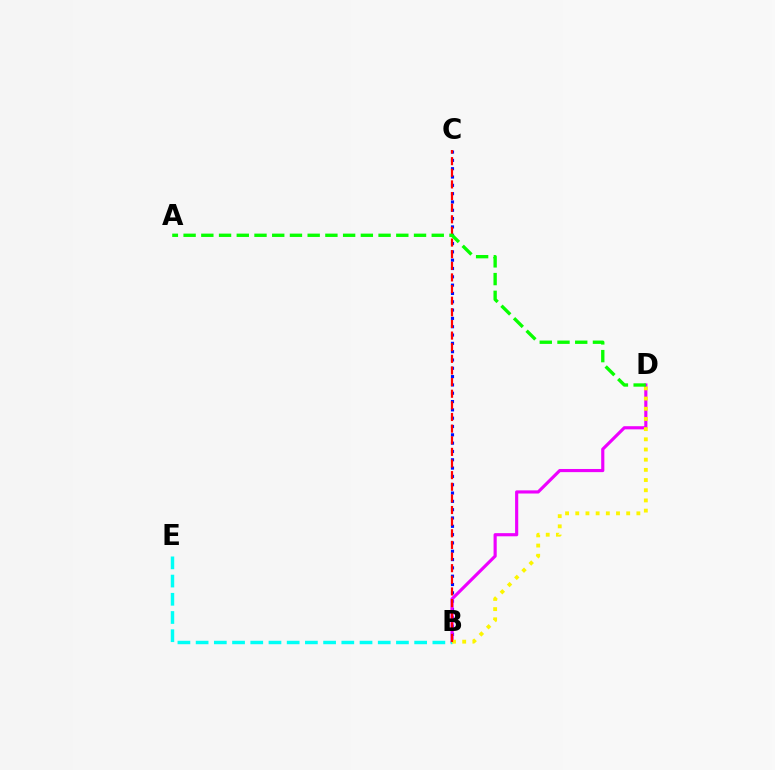{('B', 'C'): [{'color': '#0010ff', 'line_style': 'dotted', 'thickness': 2.26}, {'color': '#ff0000', 'line_style': 'dashed', 'thickness': 1.58}], ('B', 'D'): [{'color': '#ee00ff', 'line_style': 'solid', 'thickness': 2.27}, {'color': '#fcf500', 'line_style': 'dotted', 'thickness': 2.77}], ('B', 'E'): [{'color': '#00fff6', 'line_style': 'dashed', 'thickness': 2.47}], ('A', 'D'): [{'color': '#08ff00', 'line_style': 'dashed', 'thickness': 2.41}]}